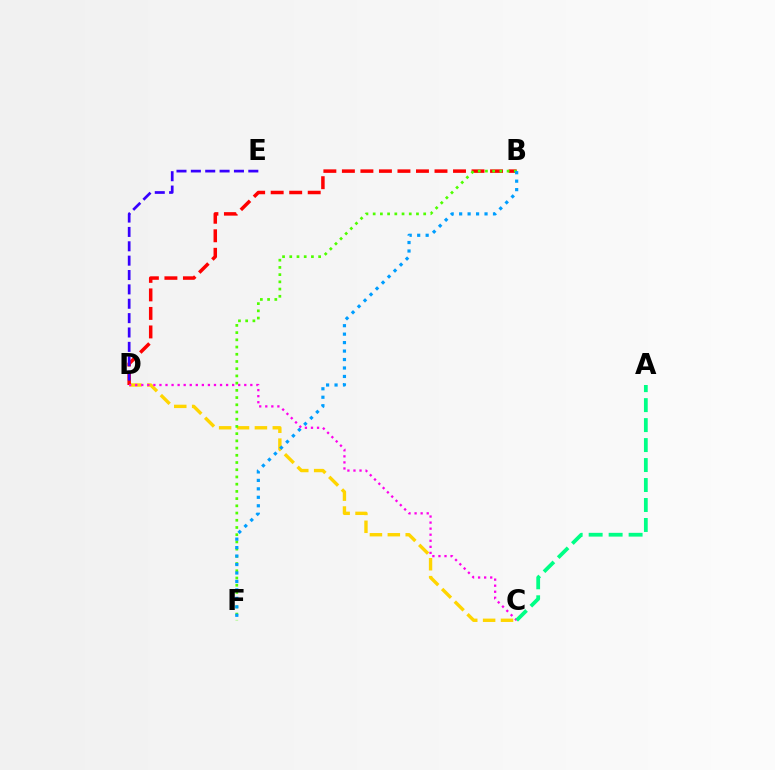{('C', 'D'): [{'color': '#ffd500', 'line_style': 'dashed', 'thickness': 2.43}, {'color': '#ff00ed', 'line_style': 'dotted', 'thickness': 1.65}], ('B', 'D'): [{'color': '#ff0000', 'line_style': 'dashed', 'thickness': 2.52}], ('D', 'E'): [{'color': '#3700ff', 'line_style': 'dashed', 'thickness': 1.95}], ('B', 'F'): [{'color': '#4fff00', 'line_style': 'dotted', 'thickness': 1.96}, {'color': '#009eff', 'line_style': 'dotted', 'thickness': 2.3}], ('A', 'C'): [{'color': '#00ff86', 'line_style': 'dashed', 'thickness': 2.71}]}